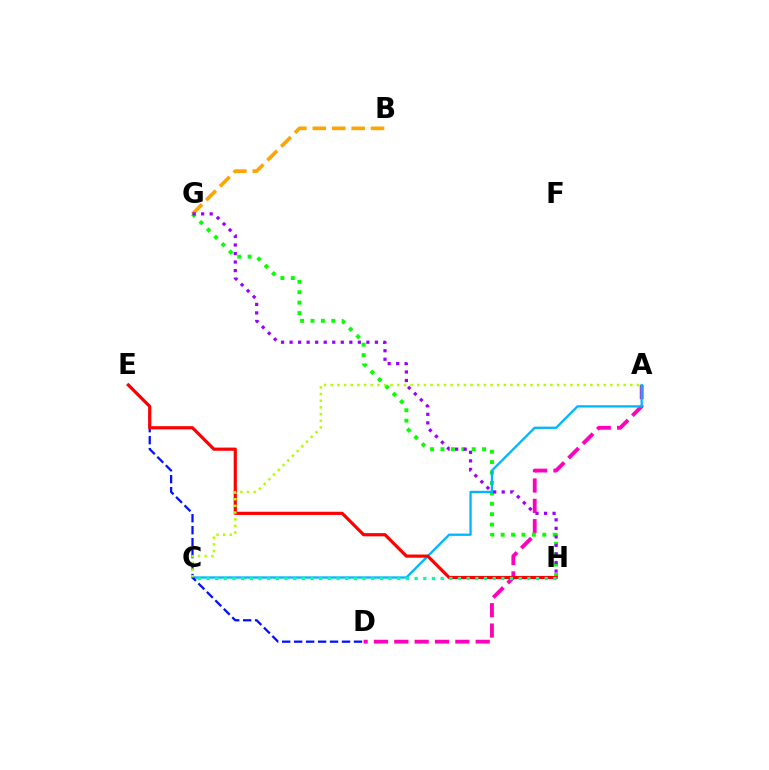{('A', 'D'): [{'color': '#ff00bd', 'line_style': 'dashed', 'thickness': 2.76}], ('G', 'H'): [{'color': '#08ff00', 'line_style': 'dotted', 'thickness': 2.83}, {'color': '#9b00ff', 'line_style': 'dotted', 'thickness': 2.32}], ('A', 'C'): [{'color': '#00b5ff', 'line_style': 'solid', 'thickness': 1.65}, {'color': '#b3ff00', 'line_style': 'dotted', 'thickness': 1.81}], ('D', 'E'): [{'color': '#0010ff', 'line_style': 'dashed', 'thickness': 1.63}], ('B', 'G'): [{'color': '#ffa500', 'line_style': 'dashed', 'thickness': 2.64}], ('E', 'H'): [{'color': '#ff0000', 'line_style': 'solid', 'thickness': 2.29}], ('C', 'H'): [{'color': '#00ff9d', 'line_style': 'dotted', 'thickness': 2.36}]}